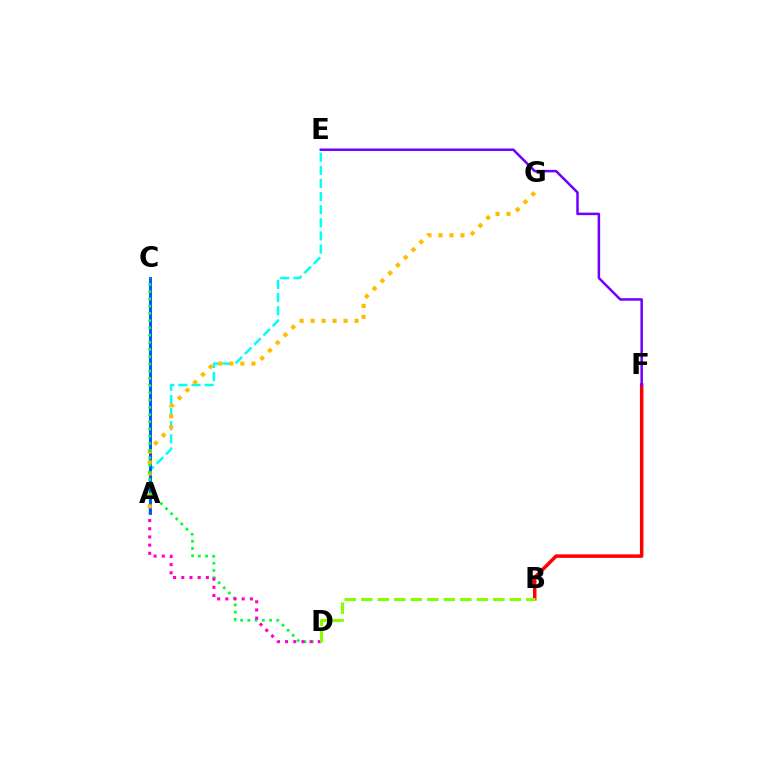{('B', 'F'): [{'color': '#ff0000', 'line_style': 'solid', 'thickness': 2.52}], ('A', 'E'): [{'color': '#00fff6', 'line_style': 'dashed', 'thickness': 1.78}], ('A', 'C'): [{'color': '#004bff', 'line_style': 'solid', 'thickness': 2.06}], ('E', 'F'): [{'color': '#7200ff', 'line_style': 'solid', 'thickness': 1.81}], ('A', 'G'): [{'color': '#ffbd00', 'line_style': 'dotted', 'thickness': 2.99}], ('C', 'D'): [{'color': '#00ff39', 'line_style': 'dotted', 'thickness': 1.96}], ('A', 'D'): [{'color': '#ff00cf', 'line_style': 'dotted', 'thickness': 2.22}], ('B', 'D'): [{'color': '#84ff00', 'line_style': 'dashed', 'thickness': 2.24}]}